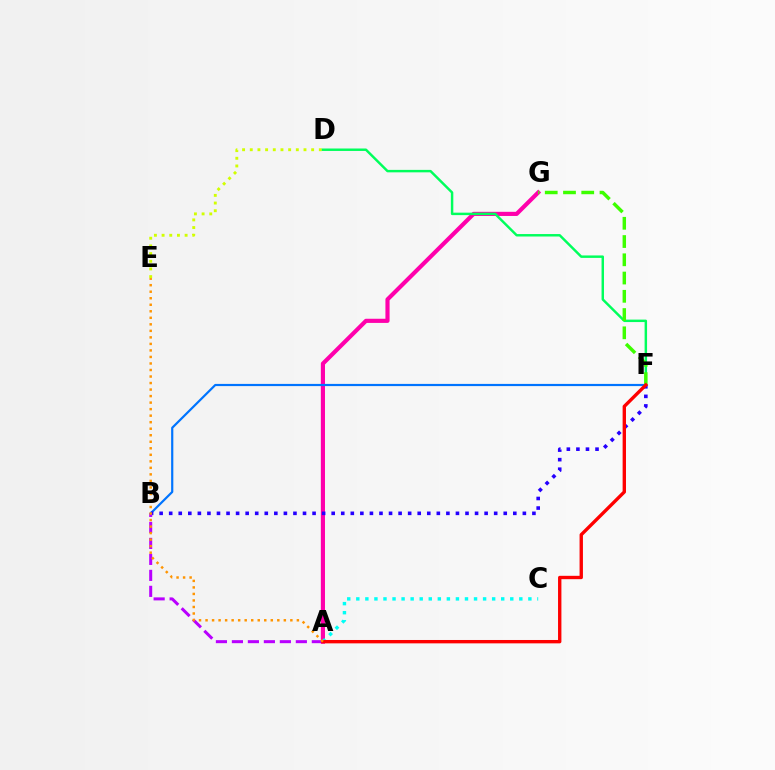{('A', 'G'): [{'color': '#ff00ac', 'line_style': 'solid', 'thickness': 2.99}], ('B', 'F'): [{'color': '#0074ff', 'line_style': 'solid', 'thickness': 1.58}, {'color': '#2500ff', 'line_style': 'dotted', 'thickness': 2.6}], ('D', 'E'): [{'color': '#d1ff00', 'line_style': 'dotted', 'thickness': 2.09}], ('A', 'B'): [{'color': '#b900ff', 'line_style': 'dashed', 'thickness': 2.17}], ('A', 'C'): [{'color': '#00fff6', 'line_style': 'dotted', 'thickness': 2.46}], ('D', 'F'): [{'color': '#00ff5c', 'line_style': 'solid', 'thickness': 1.77}], ('F', 'G'): [{'color': '#3dff00', 'line_style': 'dashed', 'thickness': 2.48}], ('A', 'F'): [{'color': '#ff0000', 'line_style': 'solid', 'thickness': 2.42}], ('A', 'E'): [{'color': '#ff9400', 'line_style': 'dotted', 'thickness': 1.77}]}